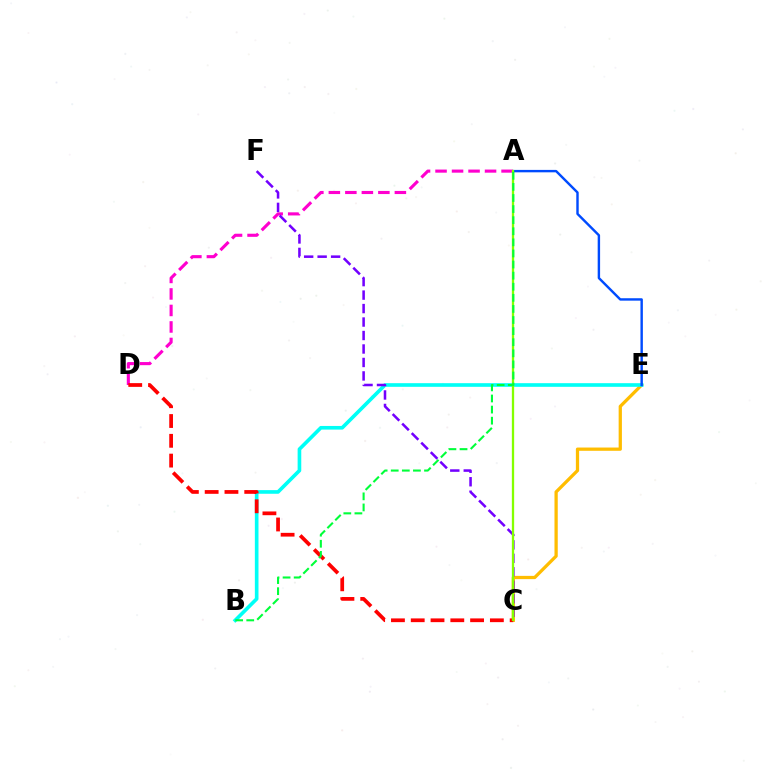{('A', 'D'): [{'color': '#ff00cf', 'line_style': 'dashed', 'thickness': 2.24}], ('C', 'E'): [{'color': '#ffbd00', 'line_style': 'solid', 'thickness': 2.35}], ('B', 'E'): [{'color': '#00fff6', 'line_style': 'solid', 'thickness': 2.62}], ('C', 'F'): [{'color': '#7200ff', 'line_style': 'dashed', 'thickness': 1.83}], ('C', 'D'): [{'color': '#ff0000', 'line_style': 'dashed', 'thickness': 2.69}], ('A', 'E'): [{'color': '#004bff', 'line_style': 'solid', 'thickness': 1.74}], ('A', 'C'): [{'color': '#84ff00', 'line_style': 'solid', 'thickness': 1.65}], ('A', 'B'): [{'color': '#00ff39', 'line_style': 'dashed', 'thickness': 1.51}]}